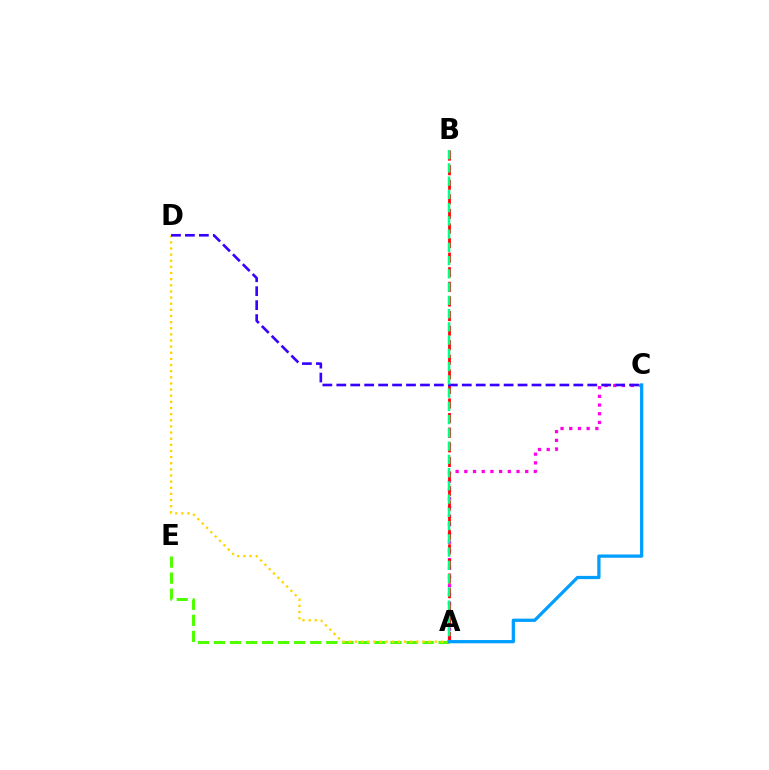{('A', 'C'): [{'color': '#ff00ed', 'line_style': 'dotted', 'thickness': 2.36}, {'color': '#009eff', 'line_style': 'solid', 'thickness': 2.34}], ('A', 'B'): [{'color': '#ff0000', 'line_style': 'dashed', 'thickness': 1.98}, {'color': '#00ff86', 'line_style': 'dashed', 'thickness': 1.8}], ('A', 'E'): [{'color': '#4fff00', 'line_style': 'dashed', 'thickness': 2.18}], ('A', 'D'): [{'color': '#ffd500', 'line_style': 'dotted', 'thickness': 1.67}], ('C', 'D'): [{'color': '#3700ff', 'line_style': 'dashed', 'thickness': 1.89}]}